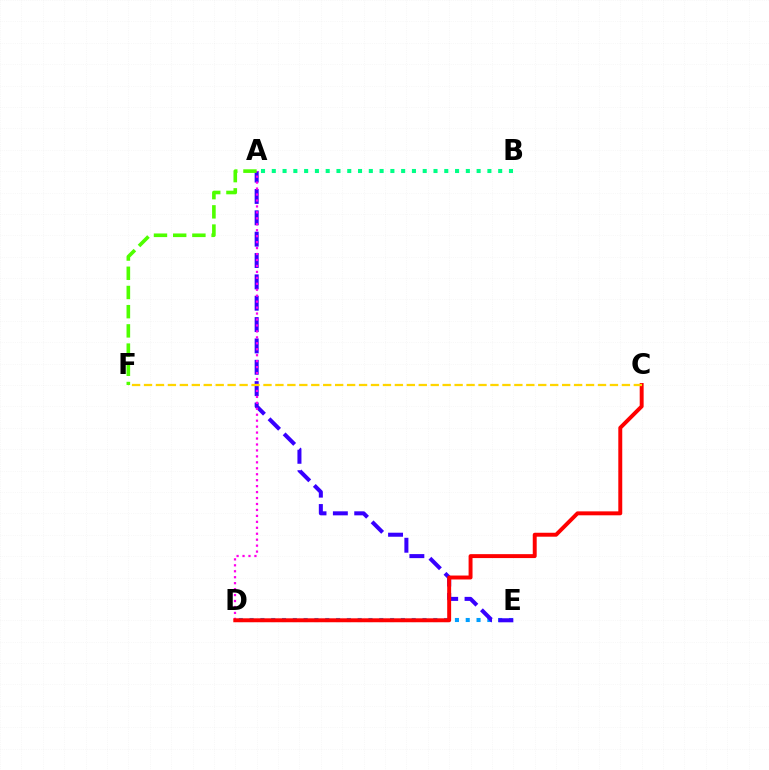{('D', 'E'): [{'color': '#009eff', 'line_style': 'dotted', 'thickness': 2.94}], ('A', 'B'): [{'color': '#00ff86', 'line_style': 'dotted', 'thickness': 2.93}], ('A', 'E'): [{'color': '#3700ff', 'line_style': 'dashed', 'thickness': 2.9}], ('A', 'D'): [{'color': '#ff00ed', 'line_style': 'dotted', 'thickness': 1.62}], ('C', 'D'): [{'color': '#ff0000', 'line_style': 'solid', 'thickness': 2.83}], ('C', 'F'): [{'color': '#ffd500', 'line_style': 'dashed', 'thickness': 1.62}], ('A', 'F'): [{'color': '#4fff00', 'line_style': 'dashed', 'thickness': 2.61}]}